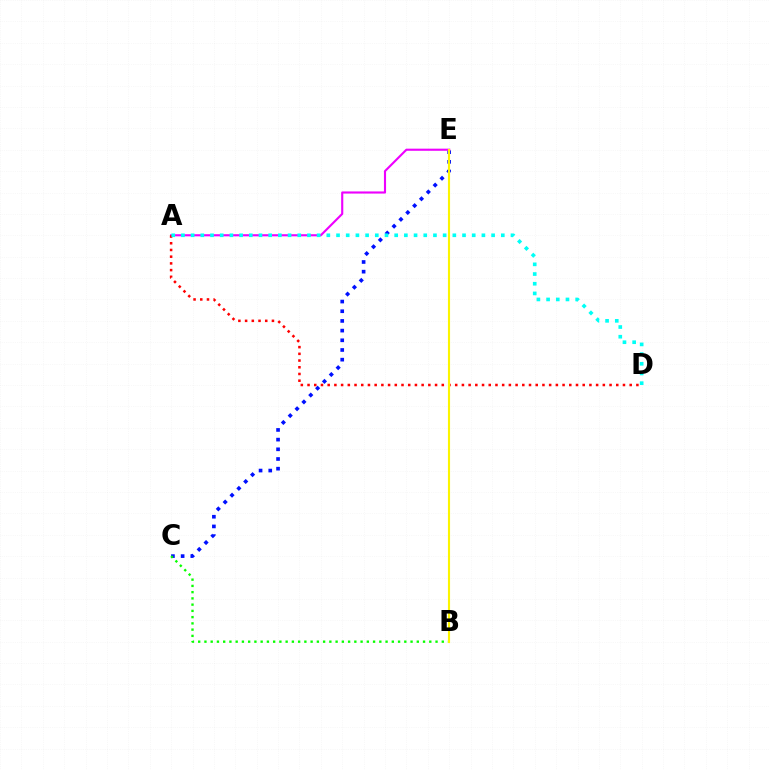{('C', 'E'): [{'color': '#0010ff', 'line_style': 'dotted', 'thickness': 2.63}], ('A', 'E'): [{'color': '#ee00ff', 'line_style': 'solid', 'thickness': 1.53}], ('A', 'D'): [{'color': '#ff0000', 'line_style': 'dotted', 'thickness': 1.82}, {'color': '#00fff6', 'line_style': 'dotted', 'thickness': 2.63}], ('B', 'C'): [{'color': '#08ff00', 'line_style': 'dotted', 'thickness': 1.7}], ('B', 'E'): [{'color': '#fcf500', 'line_style': 'solid', 'thickness': 1.53}]}